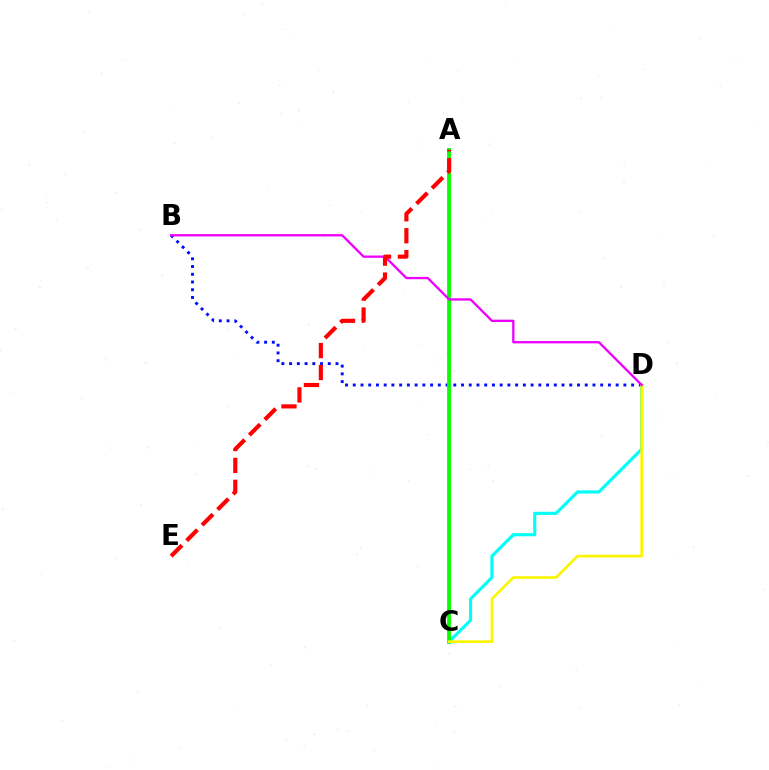{('B', 'D'): [{'color': '#0010ff', 'line_style': 'dotted', 'thickness': 2.1}, {'color': '#ee00ff', 'line_style': 'solid', 'thickness': 1.67}], ('C', 'D'): [{'color': '#00fff6', 'line_style': 'solid', 'thickness': 2.26}, {'color': '#fcf500', 'line_style': 'solid', 'thickness': 1.92}], ('A', 'C'): [{'color': '#08ff00', 'line_style': 'solid', 'thickness': 2.76}], ('A', 'E'): [{'color': '#ff0000', 'line_style': 'dashed', 'thickness': 2.98}]}